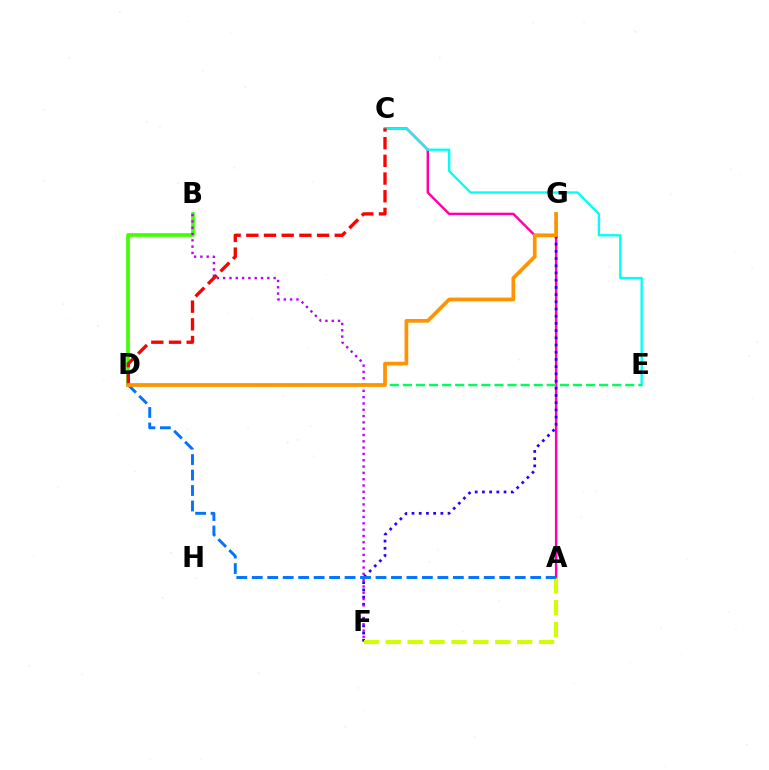{('B', 'D'): [{'color': '#3dff00', 'line_style': 'solid', 'thickness': 2.61}], ('A', 'C'): [{'color': '#ff00ac', 'line_style': 'solid', 'thickness': 1.75}], ('C', 'E'): [{'color': '#00fff6', 'line_style': 'solid', 'thickness': 1.68}], ('F', 'G'): [{'color': '#2500ff', 'line_style': 'dotted', 'thickness': 1.96}], ('A', 'F'): [{'color': '#d1ff00', 'line_style': 'dashed', 'thickness': 2.98}], ('B', 'F'): [{'color': '#b900ff', 'line_style': 'dotted', 'thickness': 1.71}], ('A', 'D'): [{'color': '#0074ff', 'line_style': 'dashed', 'thickness': 2.1}], ('D', 'E'): [{'color': '#00ff5c', 'line_style': 'dashed', 'thickness': 1.78}], ('C', 'D'): [{'color': '#ff0000', 'line_style': 'dashed', 'thickness': 2.4}], ('D', 'G'): [{'color': '#ff9400', 'line_style': 'solid', 'thickness': 2.68}]}